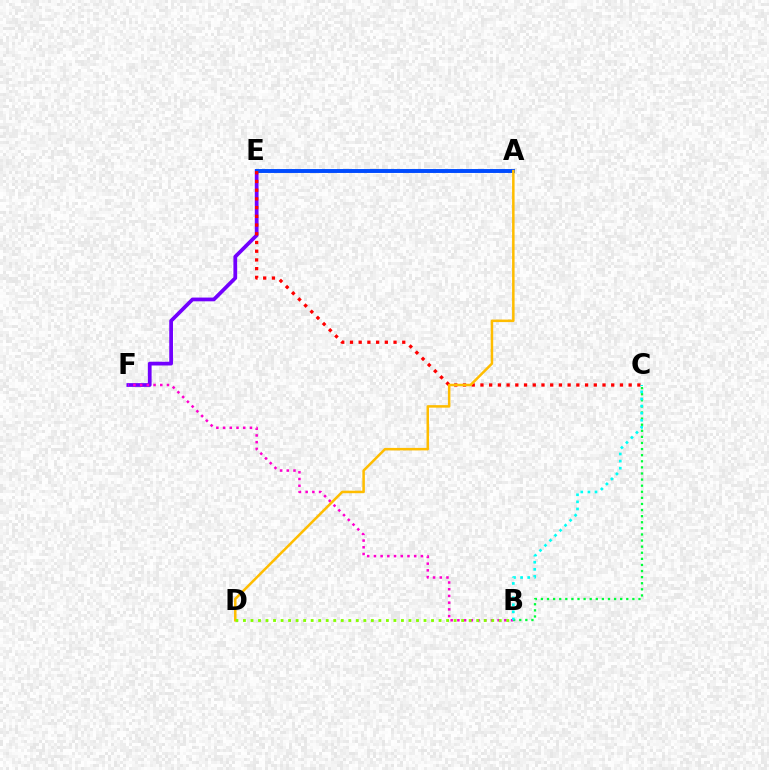{('E', 'F'): [{'color': '#7200ff', 'line_style': 'solid', 'thickness': 2.7}], ('A', 'E'): [{'color': '#004bff', 'line_style': 'solid', 'thickness': 2.82}], ('B', 'F'): [{'color': '#ff00cf', 'line_style': 'dotted', 'thickness': 1.82}], ('C', 'E'): [{'color': '#ff0000', 'line_style': 'dotted', 'thickness': 2.37}], ('A', 'D'): [{'color': '#ffbd00', 'line_style': 'solid', 'thickness': 1.81}], ('B', 'D'): [{'color': '#84ff00', 'line_style': 'dotted', 'thickness': 2.04}], ('B', 'C'): [{'color': '#00ff39', 'line_style': 'dotted', 'thickness': 1.66}, {'color': '#00fff6', 'line_style': 'dotted', 'thickness': 1.93}]}